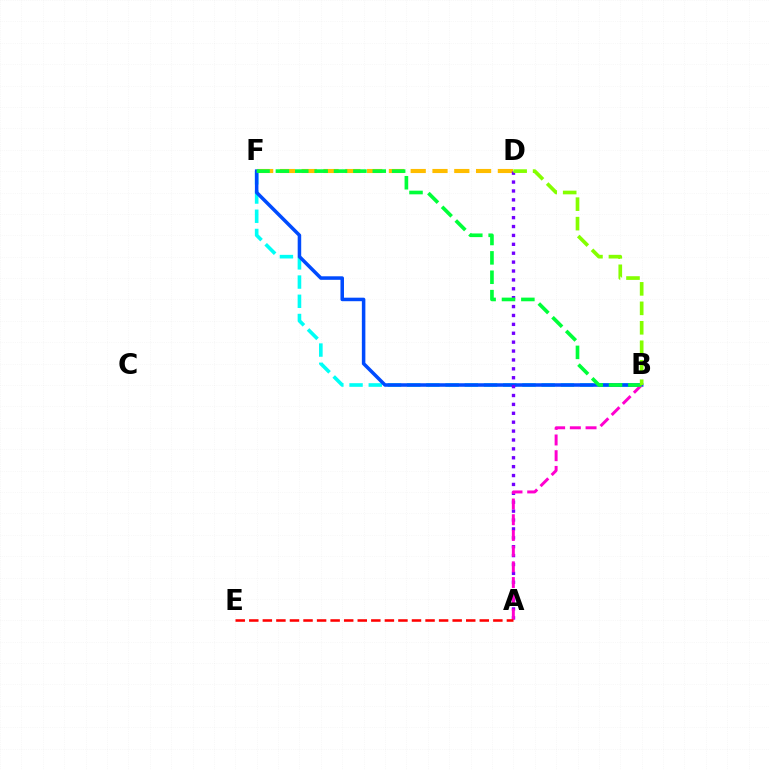{('D', 'F'): [{'color': '#ffbd00', 'line_style': 'dashed', 'thickness': 2.96}], ('B', 'F'): [{'color': '#00fff6', 'line_style': 'dashed', 'thickness': 2.61}, {'color': '#004bff', 'line_style': 'solid', 'thickness': 2.54}, {'color': '#00ff39', 'line_style': 'dashed', 'thickness': 2.63}], ('A', 'D'): [{'color': '#7200ff', 'line_style': 'dotted', 'thickness': 2.42}], ('A', 'B'): [{'color': '#ff00cf', 'line_style': 'dashed', 'thickness': 2.13}], ('A', 'E'): [{'color': '#ff0000', 'line_style': 'dashed', 'thickness': 1.84}], ('B', 'D'): [{'color': '#84ff00', 'line_style': 'dashed', 'thickness': 2.65}]}